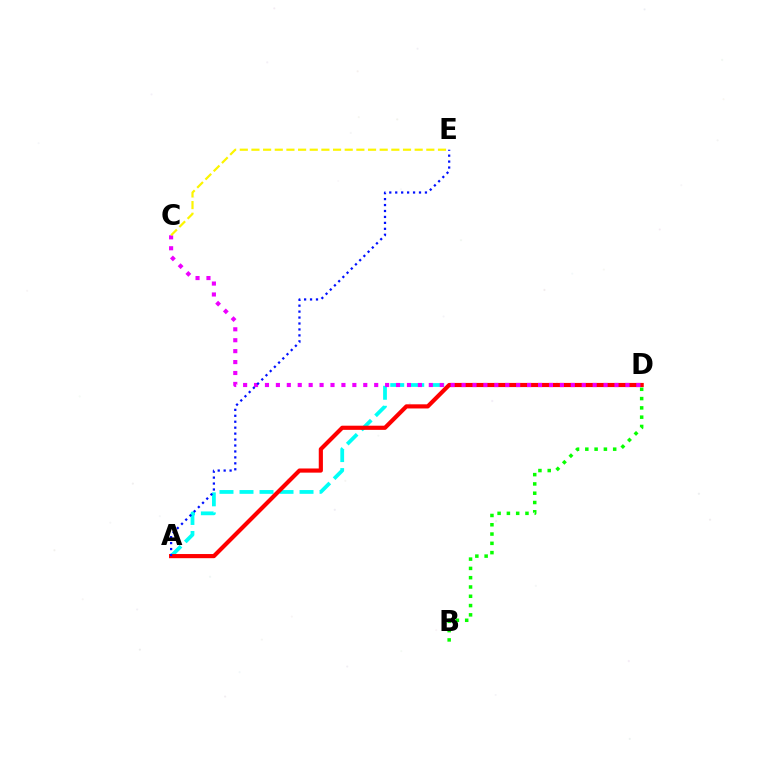{('A', 'D'): [{'color': '#00fff6', 'line_style': 'dashed', 'thickness': 2.72}, {'color': '#ff0000', 'line_style': 'solid', 'thickness': 2.99}], ('B', 'D'): [{'color': '#08ff00', 'line_style': 'dotted', 'thickness': 2.52}], ('C', 'D'): [{'color': '#ee00ff', 'line_style': 'dotted', 'thickness': 2.97}], ('C', 'E'): [{'color': '#fcf500', 'line_style': 'dashed', 'thickness': 1.58}], ('A', 'E'): [{'color': '#0010ff', 'line_style': 'dotted', 'thickness': 1.61}]}